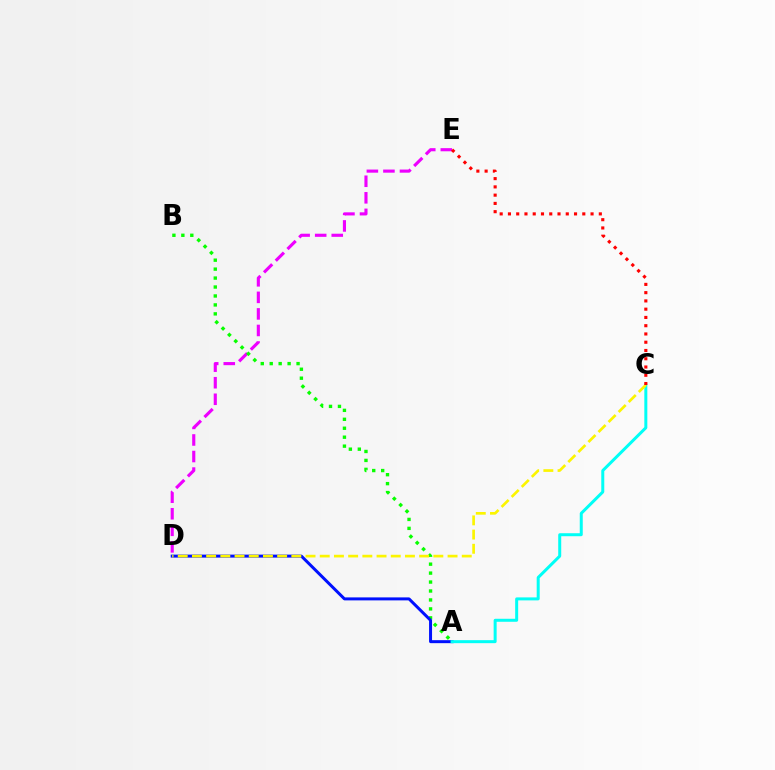{('D', 'E'): [{'color': '#ee00ff', 'line_style': 'dashed', 'thickness': 2.25}], ('A', 'B'): [{'color': '#08ff00', 'line_style': 'dotted', 'thickness': 2.43}], ('A', 'D'): [{'color': '#0010ff', 'line_style': 'solid', 'thickness': 2.15}], ('A', 'C'): [{'color': '#00fff6', 'line_style': 'solid', 'thickness': 2.16}], ('C', 'D'): [{'color': '#fcf500', 'line_style': 'dashed', 'thickness': 1.93}], ('C', 'E'): [{'color': '#ff0000', 'line_style': 'dotted', 'thickness': 2.24}]}